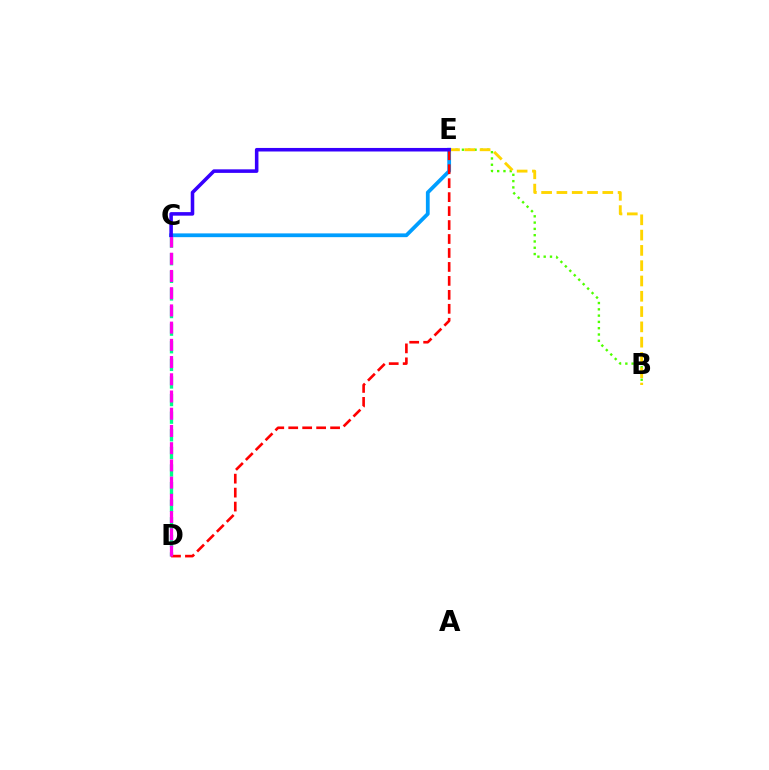{('B', 'E'): [{'color': '#4fff00', 'line_style': 'dotted', 'thickness': 1.71}, {'color': '#ffd500', 'line_style': 'dashed', 'thickness': 2.08}], ('C', 'D'): [{'color': '#00ff86', 'line_style': 'dashed', 'thickness': 2.39}, {'color': '#ff00ed', 'line_style': 'dashed', 'thickness': 2.34}], ('C', 'E'): [{'color': '#009eff', 'line_style': 'solid', 'thickness': 2.72}, {'color': '#3700ff', 'line_style': 'solid', 'thickness': 2.56}], ('D', 'E'): [{'color': '#ff0000', 'line_style': 'dashed', 'thickness': 1.9}]}